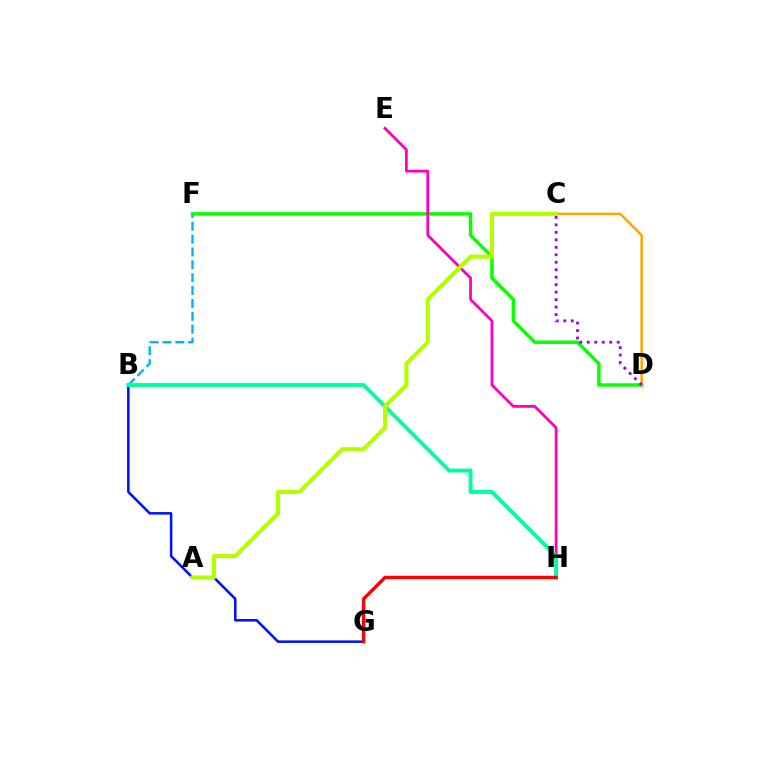{('B', 'F'): [{'color': '#00b5ff', 'line_style': 'dashed', 'thickness': 1.75}], ('B', 'G'): [{'color': '#0010ff', 'line_style': 'solid', 'thickness': 1.81}], ('D', 'F'): [{'color': '#08ff00', 'line_style': 'solid', 'thickness': 2.49}], ('E', 'H'): [{'color': '#ff00bd', 'line_style': 'solid', 'thickness': 2.01}], ('B', 'H'): [{'color': '#00ff9d', 'line_style': 'solid', 'thickness': 2.81}], ('G', 'H'): [{'color': '#ff0000', 'line_style': 'solid', 'thickness': 2.48}], ('C', 'D'): [{'color': '#ffa500', 'line_style': 'solid', 'thickness': 1.79}, {'color': '#9b00ff', 'line_style': 'dotted', 'thickness': 2.03}], ('A', 'C'): [{'color': '#b3ff00', 'line_style': 'solid', 'thickness': 2.96}]}